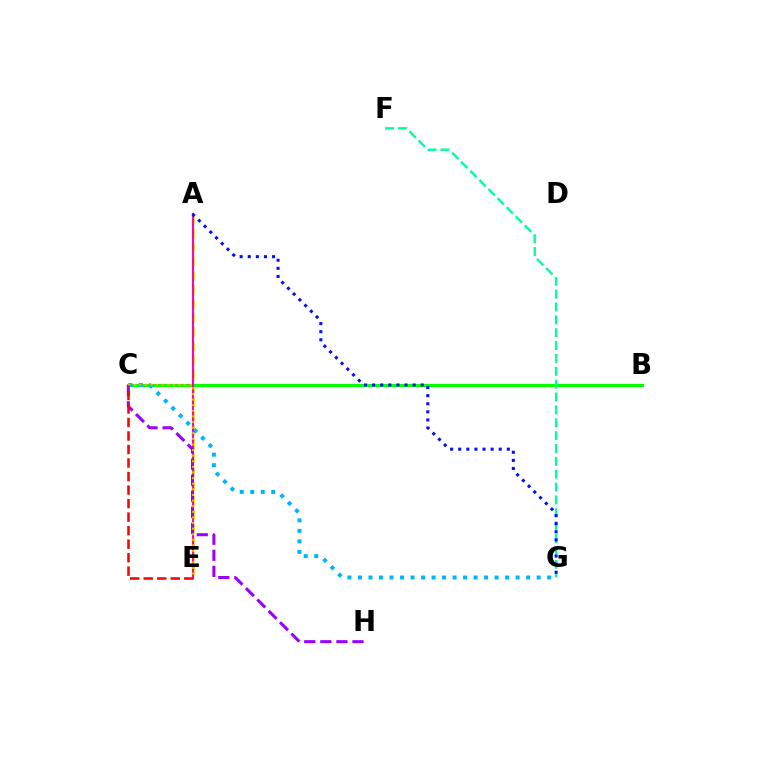{('A', 'E'): [{'color': '#b3ff00', 'line_style': 'dashed', 'thickness': 1.91}, {'color': '#ff00bd', 'line_style': 'solid', 'thickness': 1.52}], ('B', 'C'): [{'color': '#08ff00', 'line_style': 'solid', 'thickness': 2.27}], ('F', 'G'): [{'color': '#00ff9d', 'line_style': 'dashed', 'thickness': 1.75}], ('C', 'G'): [{'color': '#00b5ff', 'line_style': 'dotted', 'thickness': 2.86}], ('A', 'G'): [{'color': '#0010ff', 'line_style': 'dotted', 'thickness': 2.2}], ('C', 'H'): [{'color': '#9b00ff', 'line_style': 'dashed', 'thickness': 2.18}], ('C', 'E'): [{'color': '#ffa500', 'line_style': 'dotted', 'thickness': 1.52}, {'color': '#ff0000', 'line_style': 'dashed', 'thickness': 1.84}]}